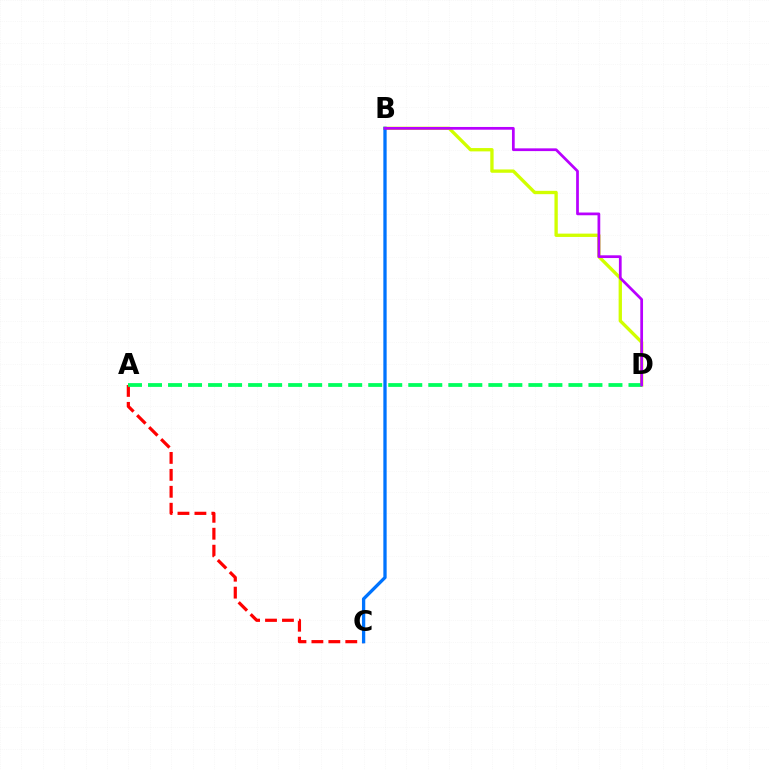{('A', 'C'): [{'color': '#ff0000', 'line_style': 'dashed', 'thickness': 2.3}], ('B', 'D'): [{'color': '#d1ff00', 'line_style': 'solid', 'thickness': 2.4}, {'color': '#b900ff', 'line_style': 'solid', 'thickness': 1.97}], ('A', 'D'): [{'color': '#00ff5c', 'line_style': 'dashed', 'thickness': 2.72}], ('B', 'C'): [{'color': '#0074ff', 'line_style': 'solid', 'thickness': 2.37}]}